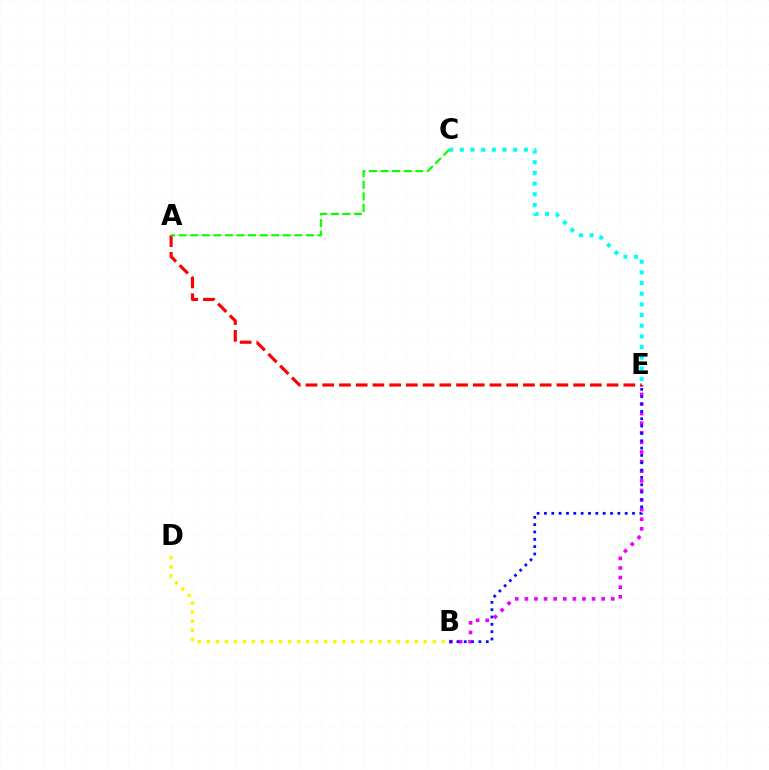{('B', 'E'): [{'color': '#ee00ff', 'line_style': 'dotted', 'thickness': 2.61}, {'color': '#0010ff', 'line_style': 'dotted', 'thickness': 1.99}], ('C', 'E'): [{'color': '#00fff6', 'line_style': 'dotted', 'thickness': 2.9}], ('B', 'D'): [{'color': '#fcf500', 'line_style': 'dotted', 'thickness': 2.46}], ('A', 'E'): [{'color': '#ff0000', 'line_style': 'dashed', 'thickness': 2.27}], ('A', 'C'): [{'color': '#08ff00', 'line_style': 'dashed', 'thickness': 1.57}]}